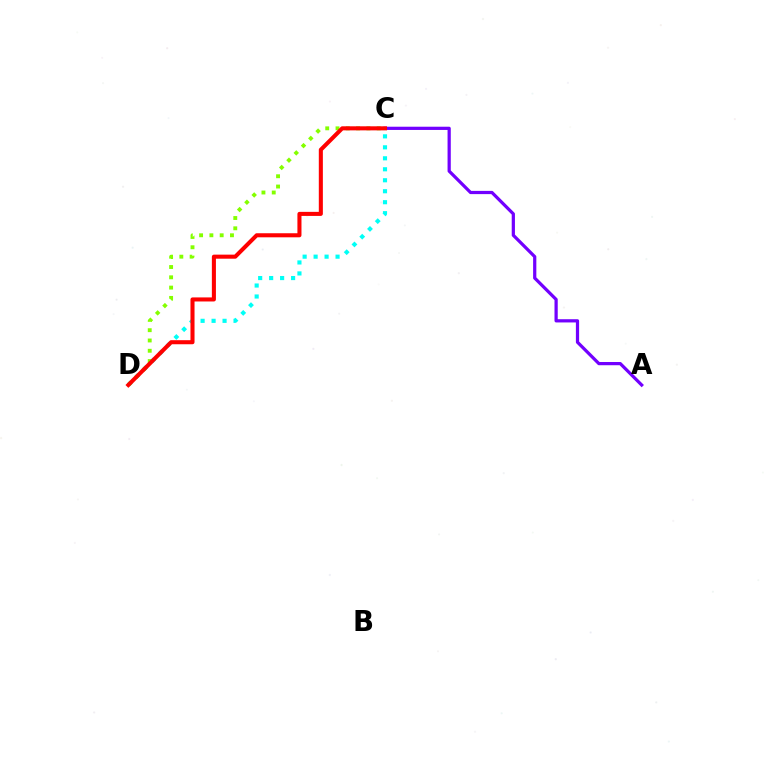{('C', 'D'): [{'color': '#00fff6', 'line_style': 'dotted', 'thickness': 2.98}, {'color': '#84ff00', 'line_style': 'dotted', 'thickness': 2.8}, {'color': '#ff0000', 'line_style': 'solid', 'thickness': 2.92}], ('A', 'C'): [{'color': '#7200ff', 'line_style': 'solid', 'thickness': 2.32}]}